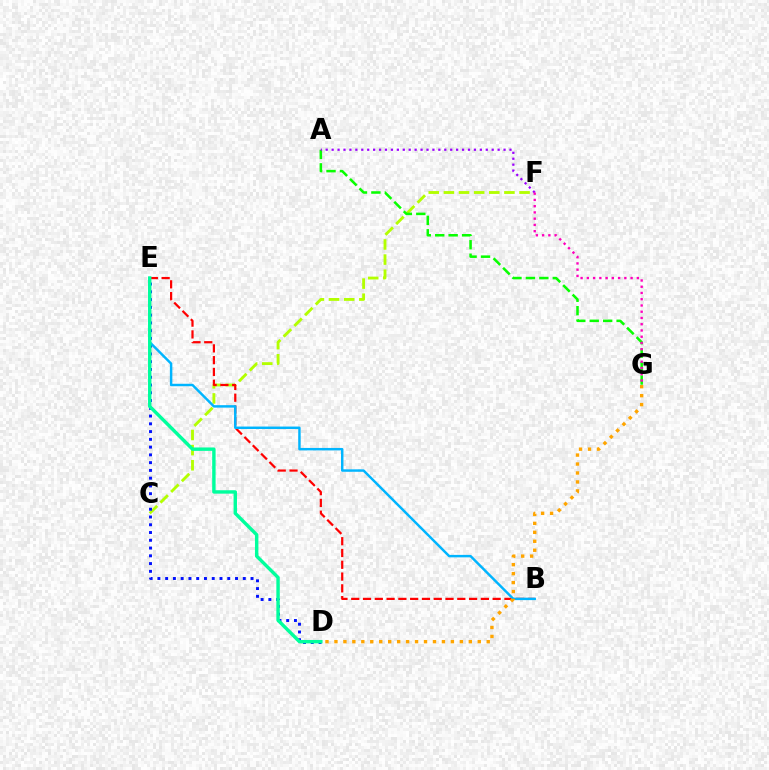{('C', 'F'): [{'color': '#b3ff00', 'line_style': 'dashed', 'thickness': 2.06}], ('A', 'G'): [{'color': '#08ff00', 'line_style': 'dashed', 'thickness': 1.83}], ('B', 'E'): [{'color': '#ff0000', 'line_style': 'dashed', 'thickness': 1.6}, {'color': '#00b5ff', 'line_style': 'solid', 'thickness': 1.77}], ('D', 'E'): [{'color': '#0010ff', 'line_style': 'dotted', 'thickness': 2.11}, {'color': '#00ff9d', 'line_style': 'solid', 'thickness': 2.46}], ('A', 'F'): [{'color': '#9b00ff', 'line_style': 'dotted', 'thickness': 1.61}], ('F', 'G'): [{'color': '#ff00bd', 'line_style': 'dotted', 'thickness': 1.7}], ('D', 'G'): [{'color': '#ffa500', 'line_style': 'dotted', 'thickness': 2.43}]}